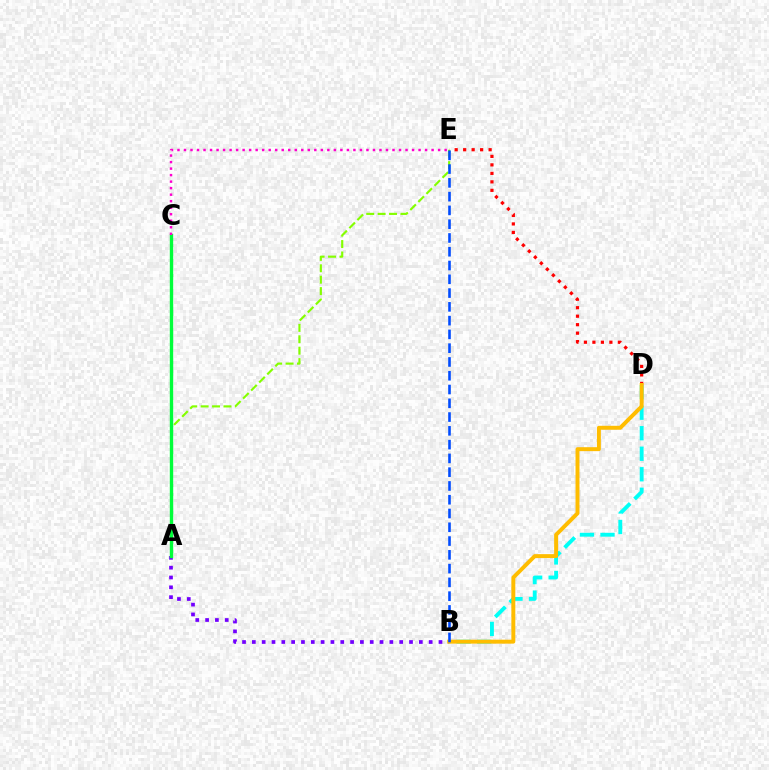{('B', 'D'): [{'color': '#00fff6', 'line_style': 'dashed', 'thickness': 2.79}, {'color': '#ffbd00', 'line_style': 'solid', 'thickness': 2.84}], ('D', 'E'): [{'color': '#ff0000', 'line_style': 'dotted', 'thickness': 2.31}], ('A', 'B'): [{'color': '#7200ff', 'line_style': 'dotted', 'thickness': 2.67}], ('A', 'E'): [{'color': '#84ff00', 'line_style': 'dashed', 'thickness': 1.55}], ('B', 'E'): [{'color': '#004bff', 'line_style': 'dashed', 'thickness': 1.87}], ('A', 'C'): [{'color': '#00ff39', 'line_style': 'solid', 'thickness': 2.44}], ('C', 'E'): [{'color': '#ff00cf', 'line_style': 'dotted', 'thickness': 1.77}]}